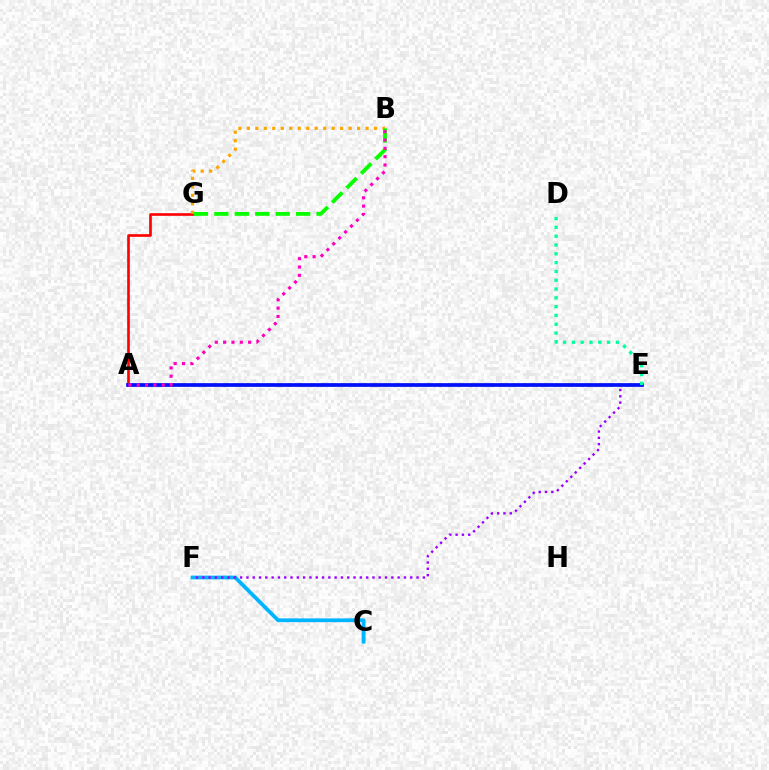{('A', 'G'): [{'color': '#ff0000', 'line_style': 'solid', 'thickness': 1.91}], ('C', 'F'): [{'color': '#00b5ff', 'line_style': 'solid', 'thickness': 2.72}], ('B', 'G'): [{'color': '#ffa500', 'line_style': 'dotted', 'thickness': 2.3}, {'color': '#08ff00', 'line_style': 'dashed', 'thickness': 2.78}], ('E', 'F'): [{'color': '#9b00ff', 'line_style': 'dotted', 'thickness': 1.71}], ('A', 'E'): [{'color': '#b3ff00', 'line_style': 'dotted', 'thickness': 2.9}, {'color': '#0010ff', 'line_style': 'solid', 'thickness': 2.67}], ('D', 'E'): [{'color': '#00ff9d', 'line_style': 'dotted', 'thickness': 2.39}], ('A', 'B'): [{'color': '#ff00bd', 'line_style': 'dotted', 'thickness': 2.26}]}